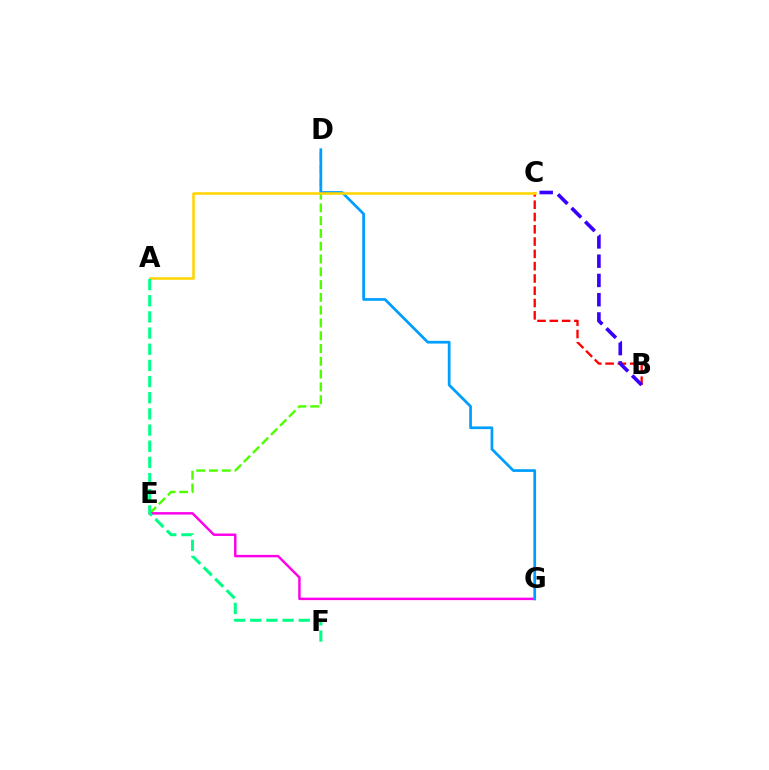{('D', 'E'): [{'color': '#4fff00', 'line_style': 'dashed', 'thickness': 1.74}], ('E', 'G'): [{'color': '#ff00ed', 'line_style': 'solid', 'thickness': 1.77}], ('D', 'G'): [{'color': '#009eff', 'line_style': 'solid', 'thickness': 1.96}], ('B', 'C'): [{'color': '#ff0000', 'line_style': 'dashed', 'thickness': 1.67}, {'color': '#3700ff', 'line_style': 'dashed', 'thickness': 2.62}], ('A', 'C'): [{'color': '#ffd500', 'line_style': 'solid', 'thickness': 1.81}], ('A', 'F'): [{'color': '#00ff86', 'line_style': 'dashed', 'thickness': 2.2}]}